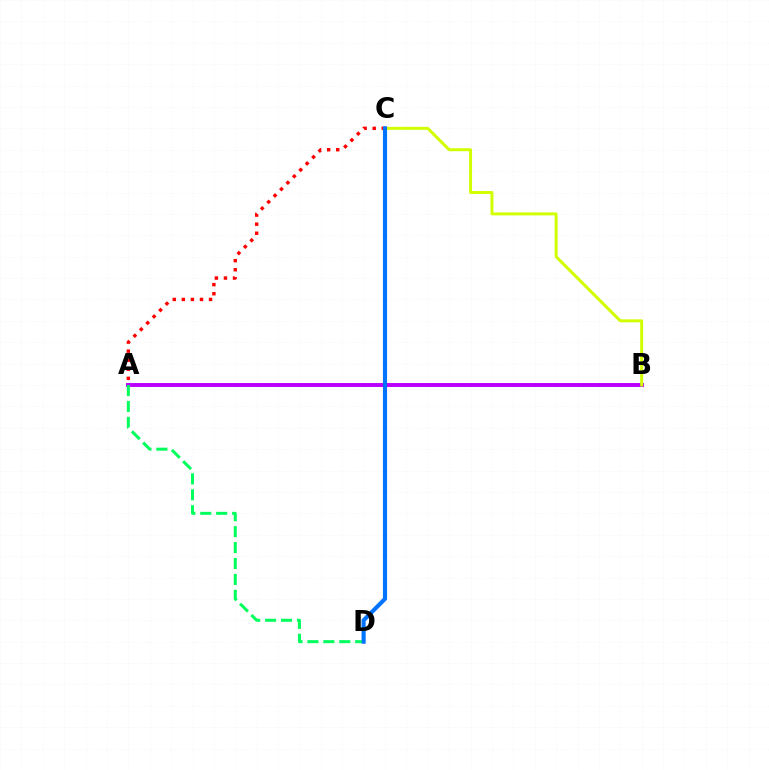{('A', 'B'): [{'color': '#b900ff', 'line_style': 'solid', 'thickness': 2.83}], ('A', 'D'): [{'color': '#00ff5c', 'line_style': 'dashed', 'thickness': 2.16}], ('A', 'C'): [{'color': '#ff0000', 'line_style': 'dotted', 'thickness': 2.46}], ('B', 'C'): [{'color': '#d1ff00', 'line_style': 'solid', 'thickness': 2.14}], ('C', 'D'): [{'color': '#0074ff', 'line_style': 'solid', 'thickness': 2.96}]}